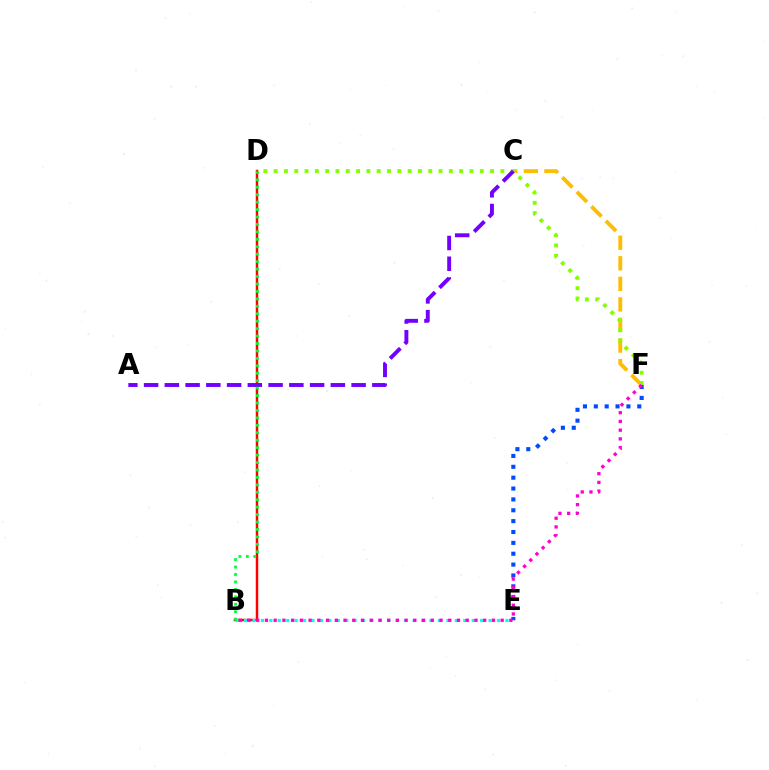{('B', 'D'): [{'color': '#ff0000', 'line_style': 'solid', 'thickness': 1.78}, {'color': '#00ff39', 'line_style': 'dotted', 'thickness': 2.02}], ('B', 'E'): [{'color': '#00fff6', 'line_style': 'dotted', 'thickness': 2.29}], ('C', 'F'): [{'color': '#ffbd00', 'line_style': 'dashed', 'thickness': 2.79}], ('D', 'F'): [{'color': '#84ff00', 'line_style': 'dotted', 'thickness': 2.8}], ('E', 'F'): [{'color': '#004bff', 'line_style': 'dotted', 'thickness': 2.95}], ('B', 'F'): [{'color': '#ff00cf', 'line_style': 'dotted', 'thickness': 2.37}], ('A', 'C'): [{'color': '#7200ff', 'line_style': 'dashed', 'thickness': 2.82}]}